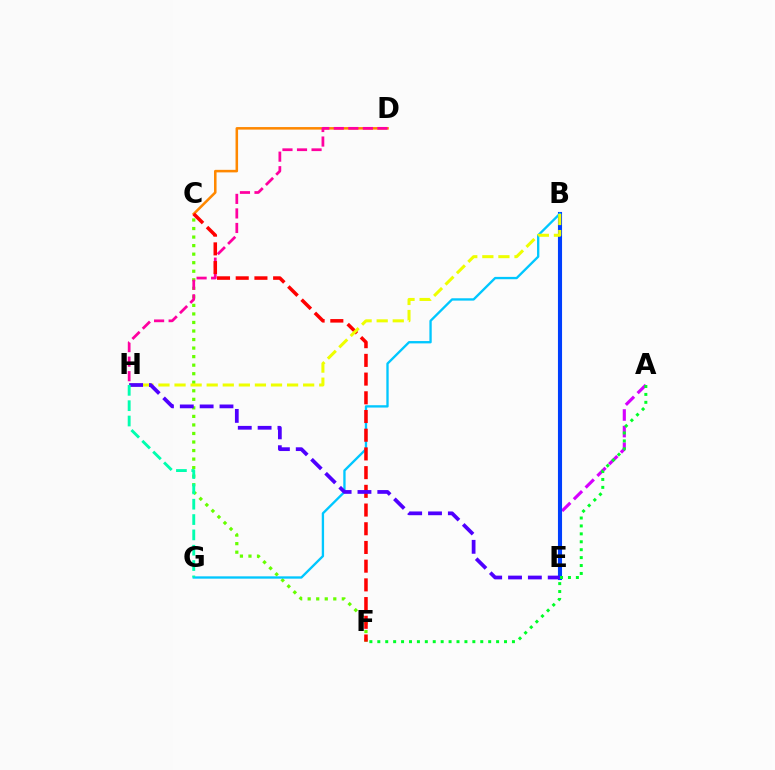{('C', 'D'): [{'color': '#ff8800', 'line_style': 'solid', 'thickness': 1.83}], ('A', 'E'): [{'color': '#d600ff', 'line_style': 'dashed', 'thickness': 2.25}], ('B', 'E'): [{'color': '#003fff', 'line_style': 'solid', 'thickness': 2.95}], ('C', 'F'): [{'color': '#66ff00', 'line_style': 'dotted', 'thickness': 2.32}, {'color': '#ff0000', 'line_style': 'dashed', 'thickness': 2.54}], ('B', 'G'): [{'color': '#00c7ff', 'line_style': 'solid', 'thickness': 1.68}], ('D', 'H'): [{'color': '#ff00a0', 'line_style': 'dashed', 'thickness': 1.98}], ('A', 'F'): [{'color': '#00ff27', 'line_style': 'dotted', 'thickness': 2.15}], ('B', 'H'): [{'color': '#eeff00', 'line_style': 'dashed', 'thickness': 2.18}], ('E', 'H'): [{'color': '#4f00ff', 'line_style': 'dashed', 'thickness': 2.7}], ('G', 'H'): [{'color': '#00ffaf', 'line_style': 'dashed', 'thickness': 2.08}]}